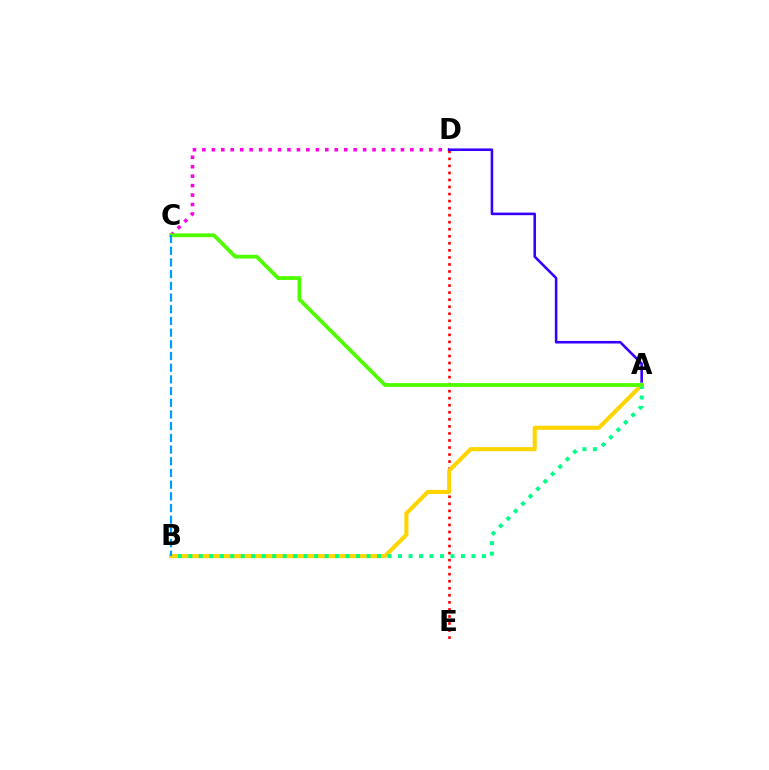{('C', 'D'): [{'color': '#ff00ed', 'line_style': 'dotted', 'thickness': 2.57}], ('D', 'E'): [{'color': '#ff0000', 'line_style': 'dotted', 'thickness': 1.91}], ('A', 'D'): [{'color': '#3700ff', 'line_style': 'solid', 'thickness': 1.86}], ('A', 'B'): [{'color': '#ffd500', 'line_style': 'solid', 'thickness': 2.95}, {'color': '#00ff86', 'line_style': 'dotted', 'thickness': 2.85}], ('A', 'C'): [{'color': '#4fff00', 'line_style': 'solid', 'thickness': 2.74}], ('B', 'C'): [{'color': '#009eff', 'line_style': 'dashed', 'thickness': 1.59}]}